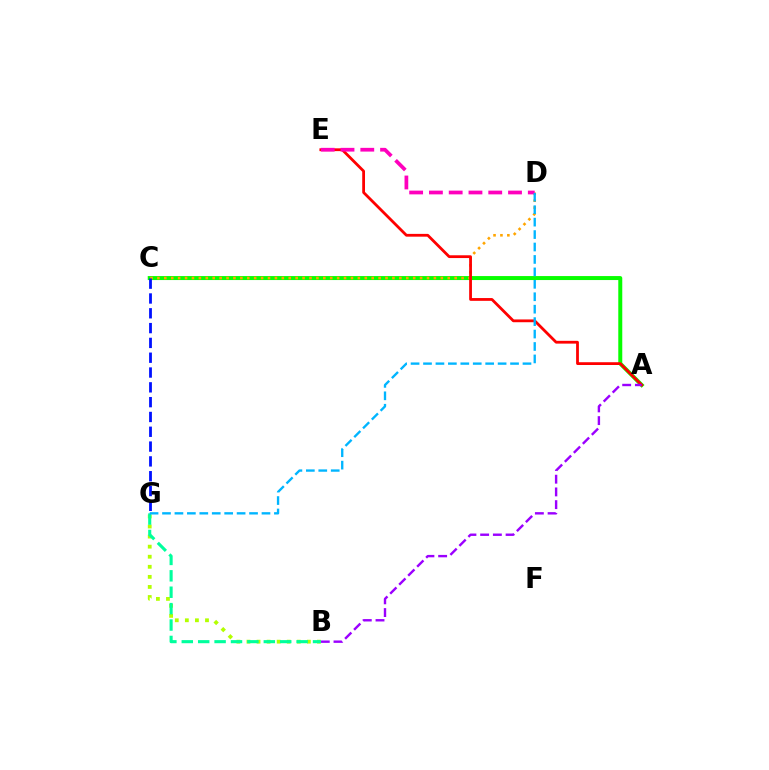{('A', 'C'): [{'color': '#08ff00', 'line_style': 'solid', 'thickness': 2.87}], ('B', 'G'): [{'color': '#b3ff00', 'line_style': 'dotted', 'thickness': 2.74}, {'color': '#00ff9d', 'line_style': 'dashed', 'thickness': 2.23}], ('C', 'D'): [{'color': '#ffa500', 'line_style': 'dotted', 'thickness': 1.88}], ('A', 'E'): [{'color': '#ff0000', 'line_style': 'solid', 'thickness': 2.01}], ('A', 'B'): [{'color': '#9b00ff', 'line_style': 'dashed', 'thickness': 1.73}], ('C', 'G'): [{'color': '#0010ff', 'line_style': 'dashed', 'thickness': 2.01}], ('D', 'E'): [{'color': '#ff00bd', 'line_style': 'dashed', 'thickness': 2.69}], ('D', 'G'): [{'color': '#00b5ff', 'line_style': 'dashed', 'thickness': 1.69}]}